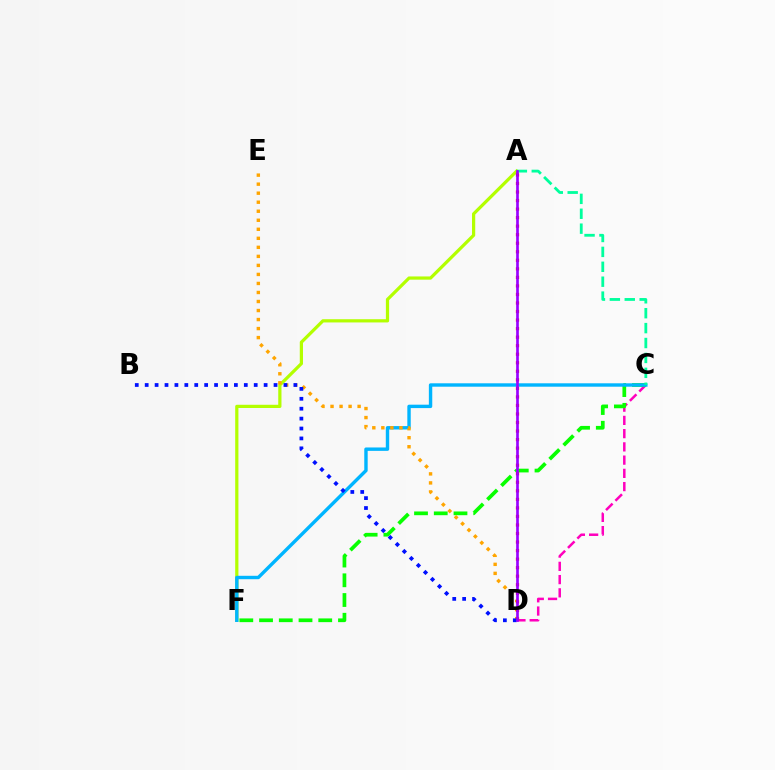{('C', 'D'): [{'color': '#ff00bd', 'line_style': 'dashed', 'thickness': 1.8}], ('A', 'F'): [{'color': '#b3ff00', 'line_style': 'solid', 'thickness': 2.32}], ('C', 'F'): [{'color': '#08ff00', 'line_style': 'dashed', 'thickness': 2.68}, {'color': '#00b5ff', 'line_style': 'solid', 'thickness': 2.45}], ('D', 'E'): [{'color': '#ffa500', 'line_style': 'dotted', 'thickness': 2.45}], ('A', 'D'): [{'color': '#ff0000', 'line_style': 'dotted', 'thickness': 2.32}, {'color': '#9b00ff', 'line_style': 'solid', 'thickness': 1.92}], ('A', 'C'): [{'color': '#00ff9d', 'line_style': 'dashed', 'thickness': 2.03}], ('B', 'D'): [{'color': '#0010ff', 'line_style': 'dotted', 'thickness': 2.69}]}